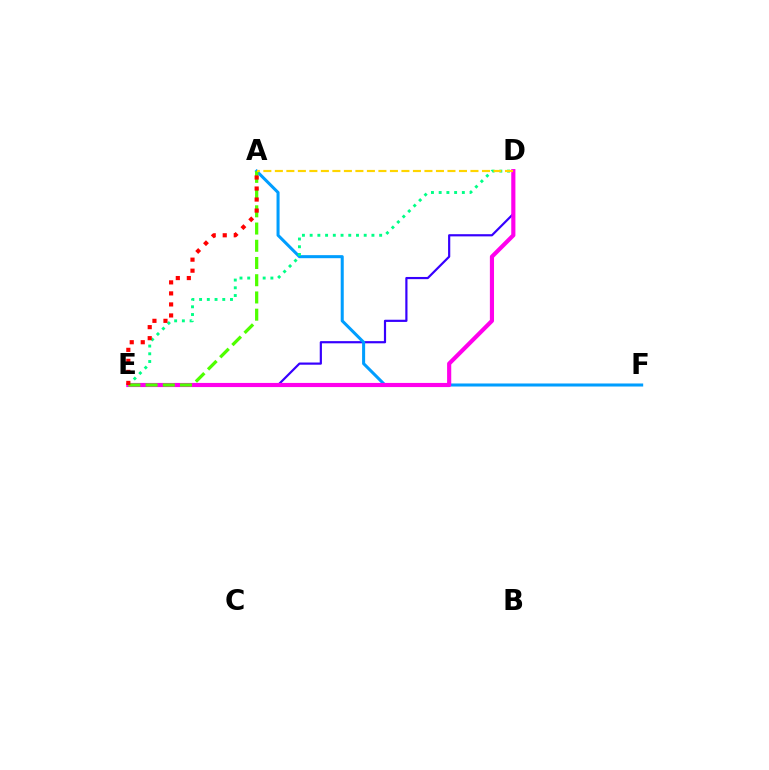{('D', 'E'): [{'color': '#3700ff', 'line_style': 'solid', 'thickness': 1.58}, {'color': '#ff00ed', 'line_style': 'solid', 'thickness': 2.98}, {'color': '#00ff86', 'line_style': 'dotted', 'thickness': 2.1}], ('A', 'F'): [{'color': '#009eff', 'line_style': 'solid', 'thickness': 2.19}], ('A', 'E'): [{'color': '#4fff00', 'line_style': 'dashed', 'thickness': 2.34}, {'color': '#ff0000', 'line_style': 'dotted', 'thickness': 3.0}], ('A', 'D'): [{'color': '#ffd500', 'line_style': 'dashed', 'thickness': 1.56}]}